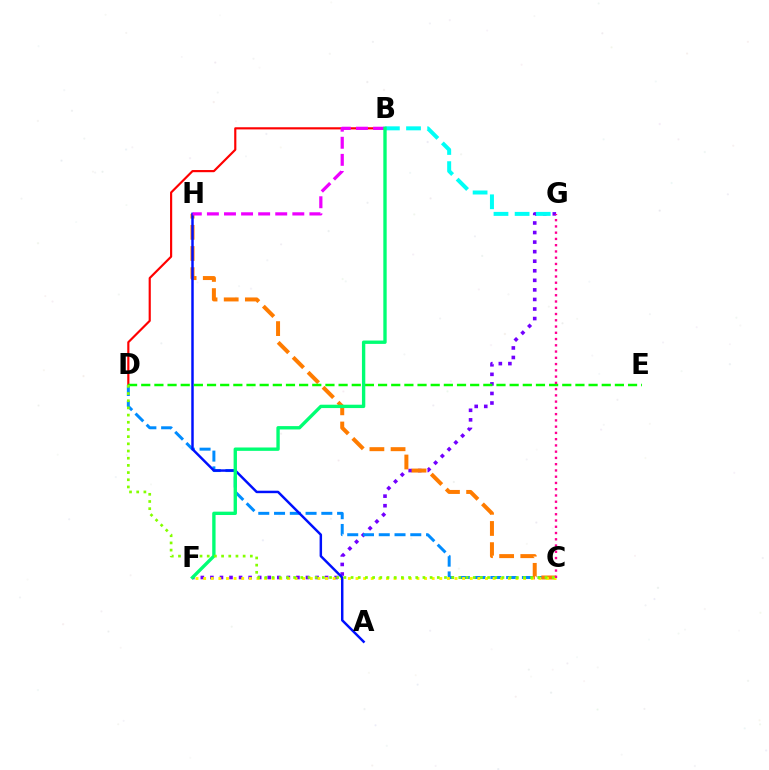{('F', 'G'): [{'color': '#7200ff', 'line_style': 'dotted', 'thickness': 2.6}], ('B', 'D'): [{'color': '#ff0000', 'line_style': 'solid', 'thickness': 1.56}], ('C', 'D'): [{'color': '#008cff', 'line_style': 'dashed', 'thickness': 2.14}, {'color': '#84ff00', 'line_style': 'dotted', 'thickness': 1.95}], ('C', 'H'): [{'color': '#ff7c00', 'line_style': 'dashed', 'thickness': 2.87}], ('C', 'F'): [{'color': '#fcf500', 'line_style': 'dotted', 'thickness': 2.07}], ('A', 'H'): [{'color': '#0010ff', 'line_style': 'solid', 'thickness': 1.78}], ('D', 'E'): [{'color': '#08ff00', 'line_style': 'dashed', 'thickness': 1.79}], ('C', 'G'): [{'color': '#ff0094', 'line_style': 'dotted', 'thickness': 1.7}], ('B', 'G'): [{'color': '#00fff6', 'line_style': 'dashed', 'thickness': 2.87}], ('B', 'H'): [{'color': '#ee00ff', 'line_style': 'dashed', 'thickness': 2.32}], ('B', 'F'): [{'color': '#00ff74', 'line_style': 'solid', 'thickness': 2.42}]}